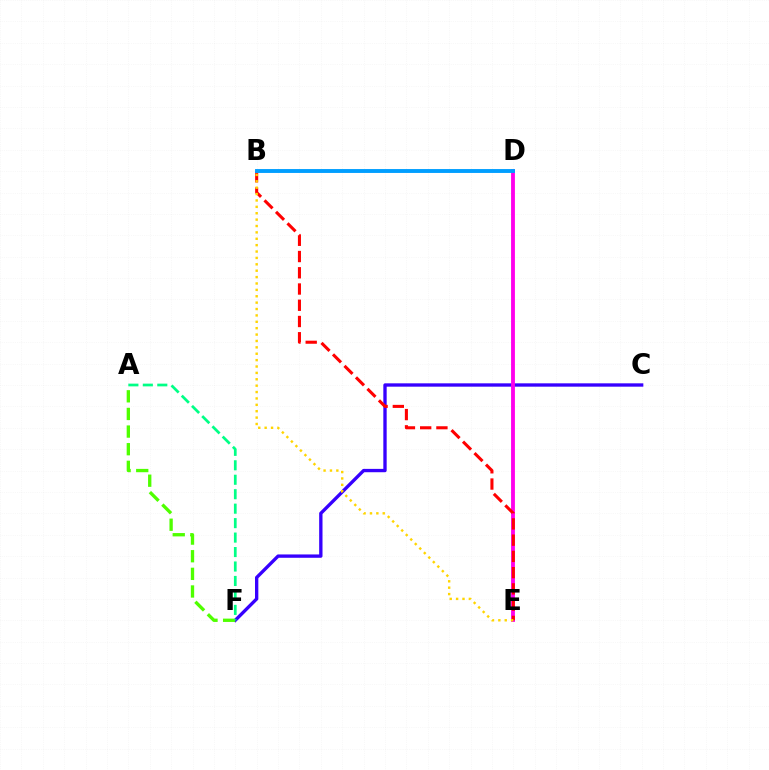{('C', 'F'): [{'color': '#3700ff', 'line_style': 'solid', 'thickness': 2.41}], ('A', 'F'): [{'color': '#4fff00', 'line_style': 'dashed', 'thickness': 2.39}, {'color': '#00ff86', 'line_style': 'dashed', 'thickness': 1.96}], ('D', 'E'): [{'color': '#ff00ed', 'line_style': 'solid', 'thickness': 2.77}], ('B', 'E'): [{'color': '#ff0000', 'line_style': 'dashed', 'thickness': 2.21}, {'color': '#ffd500', 'line_style': 'dotted', 'thickness': 1.74}], ('B', 'D'): [{'color': '#009eff', 'line_style': 'solid', 'thickness': 2.8}]}